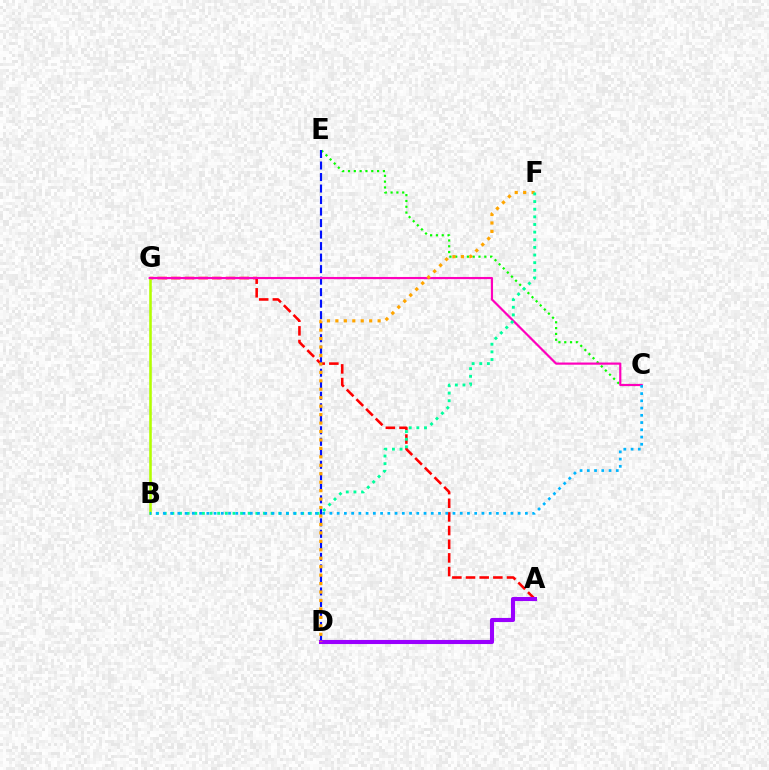{('A', 'G'): [{'color': '#ff0000', 'line_style': 'dashed', 'thickness': 1.86}], ('B', 'G'): [{'color': '#b3ff00', 'line_style': 'solid', 'thickness': 1.85}], ('C', 'E'): [{'color': '#08ff00', 'line_style': 'dotted', 'thickness': 1.58}], ('D', 'E'): [{'color': '#0010ff', 'line_style': 'dashed', 'thickness': 1.56}], ('A', 'D'): [{'color': '#9b00ff', 'line_style': 'solid', 'thickness': 2.94}], ('C', 'G'): [{'color': '#ff00bd', 'line_style': 'solid', 'thickness': 1.57}], ('D', 'F'): [{'color': '#ffa500', 'line_style': 'dotted', 'thickness': 2.3}], ('B', 'F'): [{'color': '#00ff9d', 'line_style': 'dotted', 'thickness': 2.08}], ('B', 'C'): [{'color': '#00b5ff', 'line_style': 'dotted', 'thickness': 1.97}]}